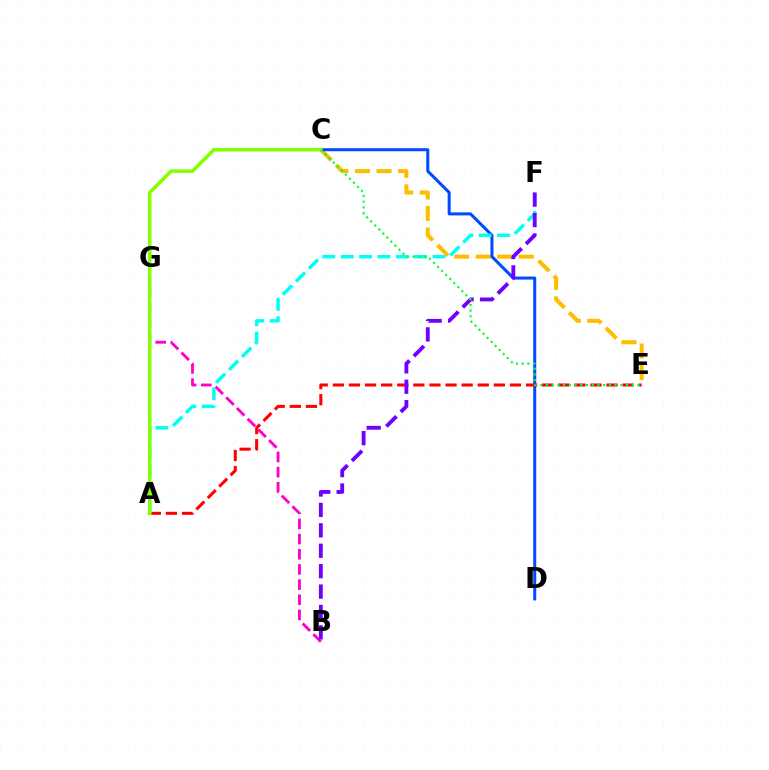{('C', 'E'): [{'color': '#ffbd00', 'line_style': 'dashed', 'thickness': 2.92}, {'color': '#00ff39', 'line_style': 'dotted', 'thickness': 1.55}], ('C', 'D'): [{'color': '#004bff', 'line_style': 'solid', 'thickness': 2.18}], ('B', 'G'): [{'color': '#ff00cf', 'line_style': 'dashed', 'thickness': 2.06}], ('A', 'E'): [{'color': '#ff0000', 'line_style': 'dashed', 'thickness': 2.19}], ('A', 'F'): [{'color': '#00fff6', 'line_style': 'dashed', 'thickness': 2.49}], ('A', 'C'): [{'color': '#84ff00', 'line_style': 'solid', 'thickness': 2.53}], ('B', 'F'): [{'color': '#7200ff', 'line_style': 'dashed', 'thickness': 2.77}]}